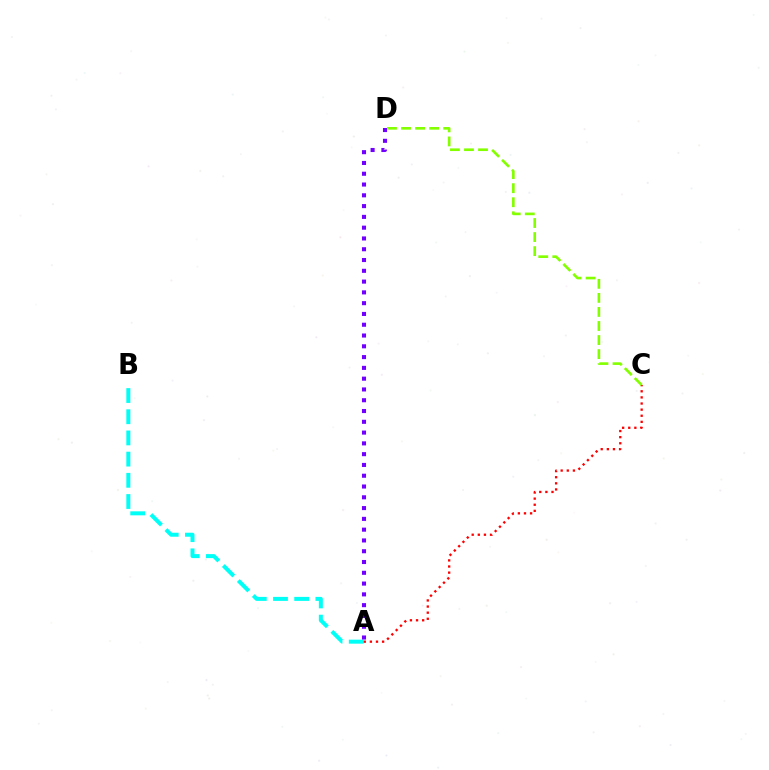{('A', 'B'): [{'color': '#00fff6', 'line_style': 'dashed', 'thickness': 2.88}], ('A', 'C'): [{'color': '#ff0000', 'line_style': 'dotted', 'thickness': 1.66}], ('C', 'D'): [{'color': '#84ff00', 'line_style': 'dashed', 'thickness': 1.91}], ('A', 'D'): [{'color': '#7200ff', 'line_style': 'dotted', 'thickness': 2.93}]}